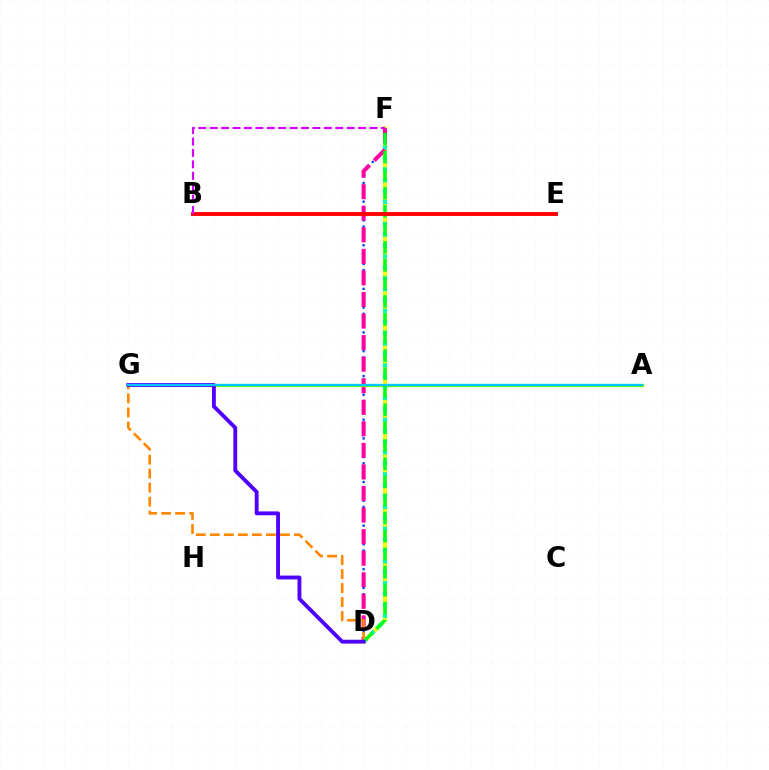{('D', 'F'): [{'color': '#eeff00', 'line_style': 'solid', 'thickness': 2.92}, {'color': '#003fff', 'line_style': 'dotted', 'thickness': 1.69}, {'color': '#00ffaf', 'line_style': 'dotted', 'thickness': 2.96}, {'color': '#ff00a0', 'line_style': 'dashed', 'thickness': 2.93}, {'color': '#00ff27', 'line_style': 'dashed', 'thickness': 2.45}], ('D', 'G'): [{'color': '#ff8800', 'line_style': 'dashed', 'thickness': 1.9}, {'color': '#4f00ff', 'line_style': 'solid', 'thickness': 2.77}], ('A', 'G'): [{'color': '#66ff00', 'line_style': 'solid', 'thickness': 2.28}, {'color': '#00c7ff', 'line_style': 'solid', 'thickness': 1.64}], ('B', 'E'): [{'color': '#ff0000', 'line_style': 'solid', 'thickness': 2.8}], ('B', 'F'): [{'color': '#d600ff', 'line_style': 'dashed', 'thickness': 1.55}]}